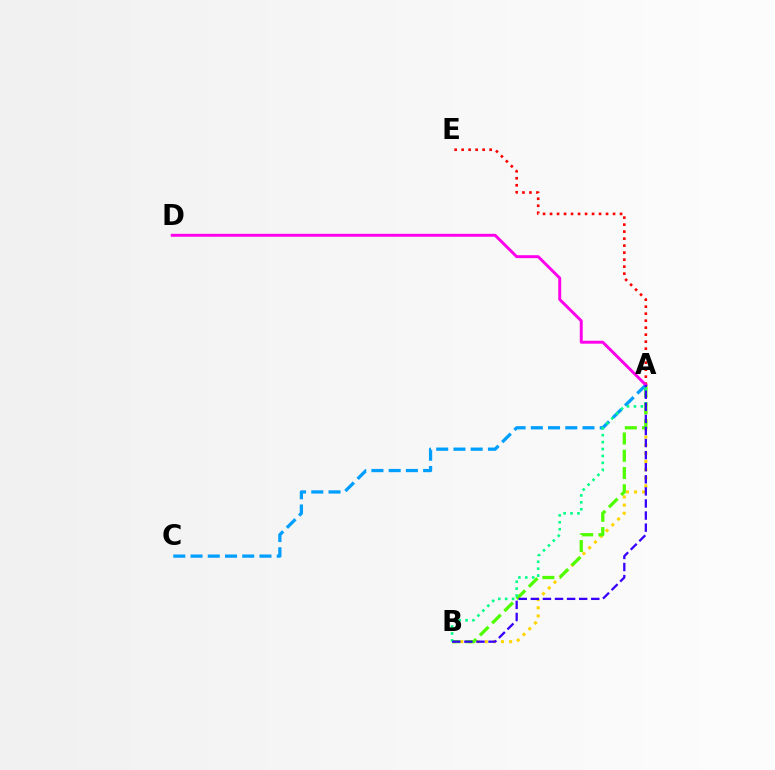{('A', 'B'): [{'color': '#ffd500', 'line_style': 'dotted', 'thickness': 2.21}, {'color': '#4fff00', 'line_style': 'dashed', 'thickness': 2.34}, {'color': '#00ff86', 'line_style': 'dotted', 'thickness': 1.88}, {'color': '#3700ff', 'line_style': 'dashed', 'thickness': 1.64}], ('A', 'E'): [{'color': '#ff0000', 'line_style': 'dotted', 'thickness': 1.9}], ('A', 'C'): [{'color': '#009eff', 'line_style': 'dashed', 'thickness': 2.34}], ('A', 'D'): [{'color': '#ff00ed', 'line_style': 'solid', 'thickness': 2.12}]}